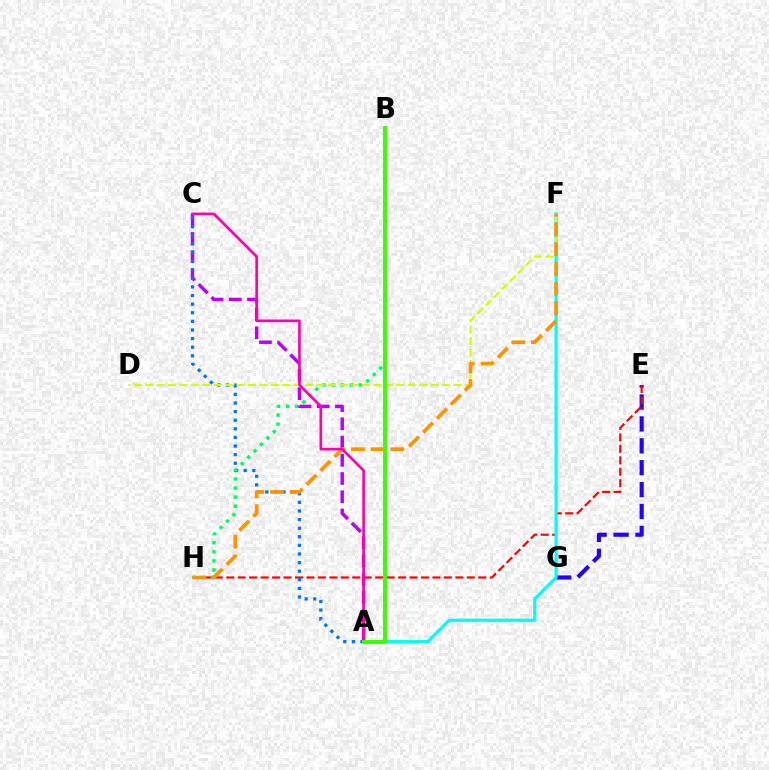{('E', 'G'): [{'color': '#2500ff', 'line_style': 'dashed', 'thickness': 2.97}], ('A', 'C'): [{'color': '#b900ff', 'line_style': 'dashed', 'thickness': 2.48}, {'color': '#0074ff', 'line_style': 'dotted', 'thickness': 2.34}, {'color': '#ff00ac', 'line_style': 'solid', 'thickness': 1.91}], ('E', 'H'): [{'color': '#ff0000', 'line_style': 'dashed', 'thickness': 1.56}], ('A', 'F'): [{'color': '#00fff6', 'line_style': 'solid', 'thickness': 2.3}], ('B', 'H'): [{'color': '#00ff5c', 'line_style': 'dotted', 'thickness': 2.47}], ('D', 'F'): [{'color': '#d1ff00', 'line_style': 'dashed', 'thickness': 1.55}], ('F', 'H'): [{'color': '#ff9400', 'line_style': 'dashed', 'thickness': 2.68}], ('A', 'B'): [{'color': '#3dff00', 'line_style': 'solid', 'thickness': 2.86}]}